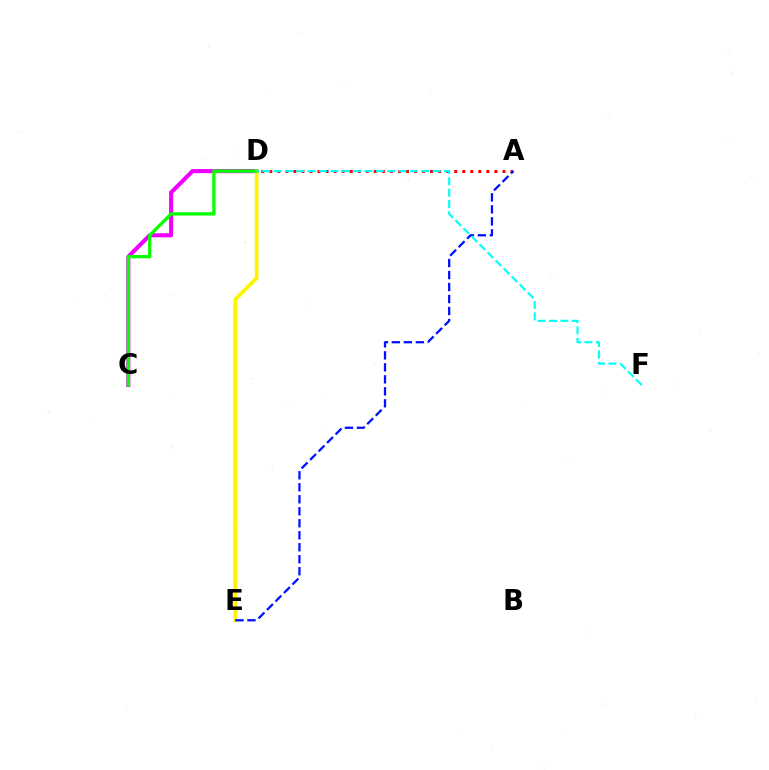{('C', 'D'): [{'color': '#ee00ff', 'line_style': 'solid', 'thickness': 2.93}, {'color': '#08ff00', 'line_style': 'solid', 'thickness': 2.38}], ('D', 'E'): [{'color': '#fcf500', 'line_style': 'solid', 'thickness': 2.72}], ('A', 'D'): [{'color': '#ff0000', 'line_style': 'dotted', 'thickness': 2.18}], ('A', 'E'): [{'color': '#0010ff', 'line_style': 'dashed', 'thickness': 1.63}], ('D', 'F'): [{'color': '#00fff6', 'line_style': 'dashed', 'thickness': 1.54}]}